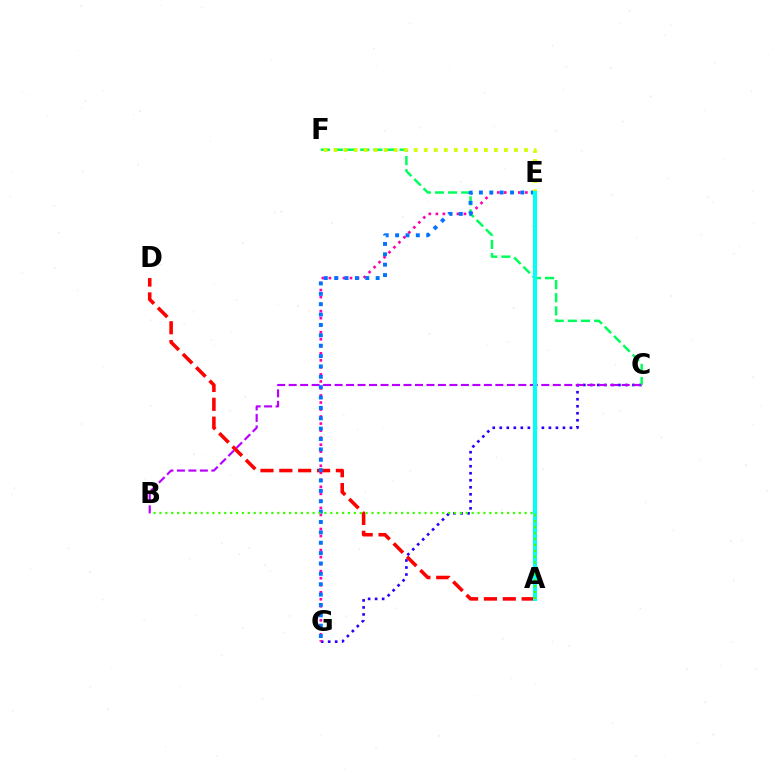{('C', 'G'): [{'color': '#2500ff', 'line_style': 'dotted', 'thickness': 1.91}], ('E', 'G'): [{'color': '#ff00ac', 'line_style': 'dotted', 'thickness': 1.91}, {'color': '#0074ff', 'line_style': 'dotted', 'thickness': 2.82}], ('C', 'F'): [{'color': '#00ff5c', 'line_style': 'dashed', 'thickness': 1.78}], ('A', 'D'): [{'color': '#ff0000', 'line_style': 'dashed', 'thickness': 2.56}], ('A', 'E'): [{'color': '#ff9400', 'line_style': 'solid', 'thickness': 2.93}, {'color': '#00fff6', 'line_style': 'solid', 'thickness': 2.89}], ('B', 'C'): [{'color': '#b900ff', 'line_style': 'dashed', 'thickness': 1.56}], ('E', 'F'): [{'color': '#d1ff00', 'line_style': 'dotted', 'thickness': 2.72}], ('A', 'B'): [{'color': '#3dff00', 'line_style': 'dotted', 'thickness': 1.6}]}